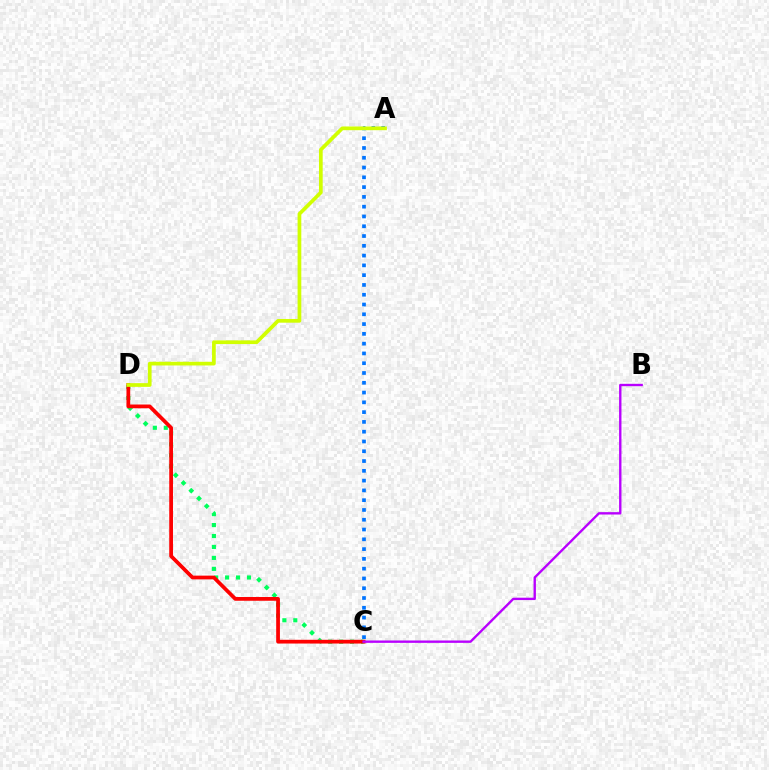{('C', 'D'): [{'color': '#00ff5c', 'line_style': 'dotted', 'thickness': 2.97}, {'color': '#ff0000', 'line_style': 'solid', 'thickness': 2.7}], ('B', 'C'): [{'color': '#b900ff', 'line_style': 'solid', 'thickness': 1.7}], ('A', 'C'): [{'color': '#0074ff', 'line_style': 'dotted', 'thickness': 2.66}], ('A', 'D'): [{'color': '#d1ff00', 'line_style': 'solid', 'thickness': 2.67}]}